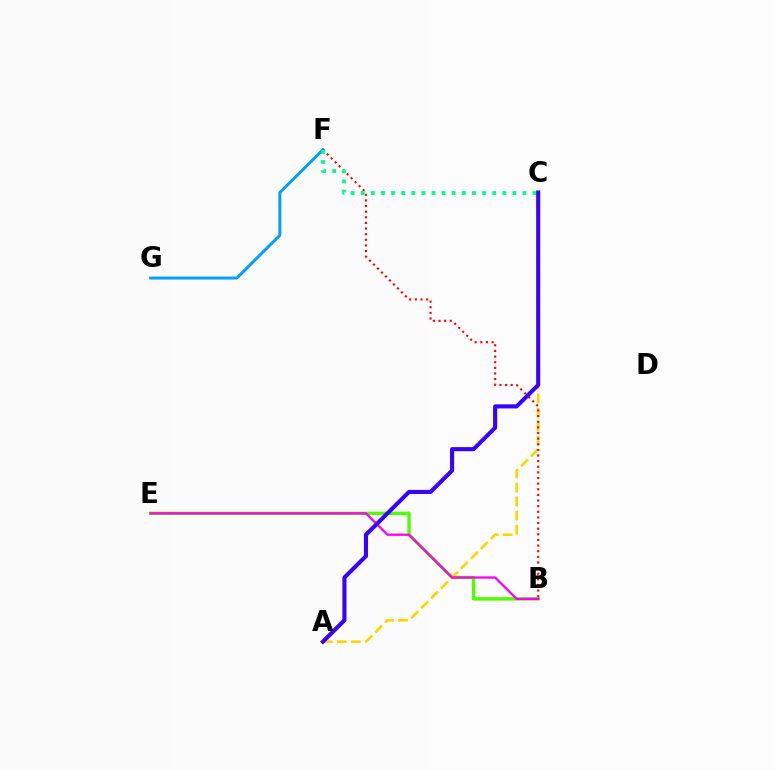{('B', 'E'): [{'color': '#4fff00', 'line_style': 'solid', 'thickness': 2.44}, {'color': '#ff00ed', 'line_style': 'solid', 'thickness': 1.64}], ('A', 'C'): [{'color': '#ffd500', 'line_style': 'dashed', 'thickness': 1.9}, {'color': '#3700ff', 'line_style': 'solid', 'thickness': 2.94}], ('B', 'F'): [{'color': '#ff0000', 'line_style': 'dotted', 'thickness': 1.53}], ('F', 'G'): [{'color': '#009eff', 'line_style': 'solid', 'thickness': 2.14}], ('C', 'F'): [{'color': '#00ff86', 'line_style': 'dotted', 'thickness': 2.75}]}